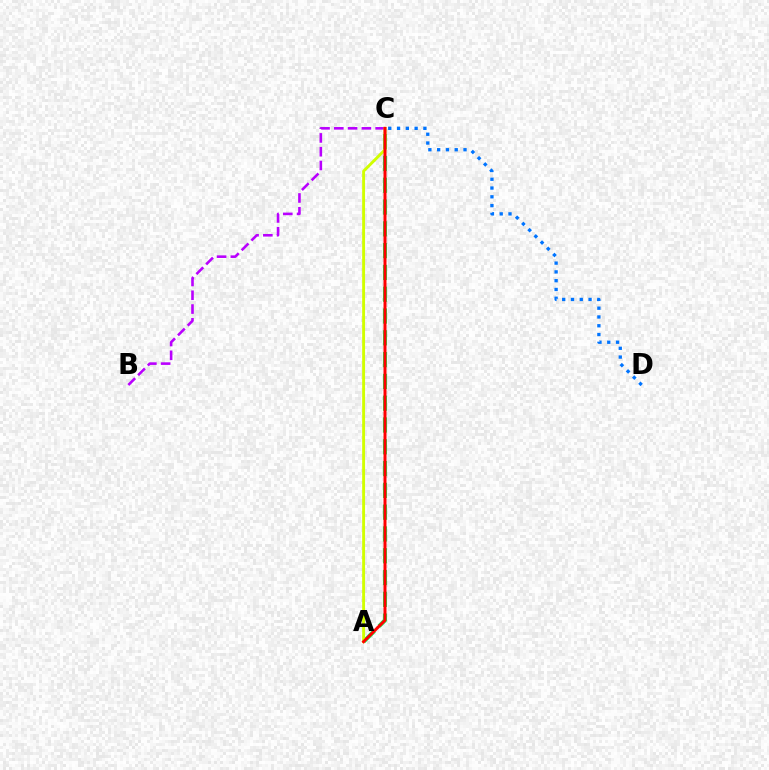{('A', 'C'): [{'color': '#00ff5c', 'line_style': 'dashed', 'thickness': 2.96}, {'color': '#d1ff00', 'line_style': 'solid', 'thickness': 2.08}, {'color': '#ff0000', 'line_style': 'solid', 'thickness': 2.14}], ('C', 'D'): [{'color': '#0074ff', 'line_style': 'dotted', 'thickness': 2.39}], ('B', 'C'): [{'color': '#b900ff', 'line_style': 'dashed', 'thickness': 1.87}]}